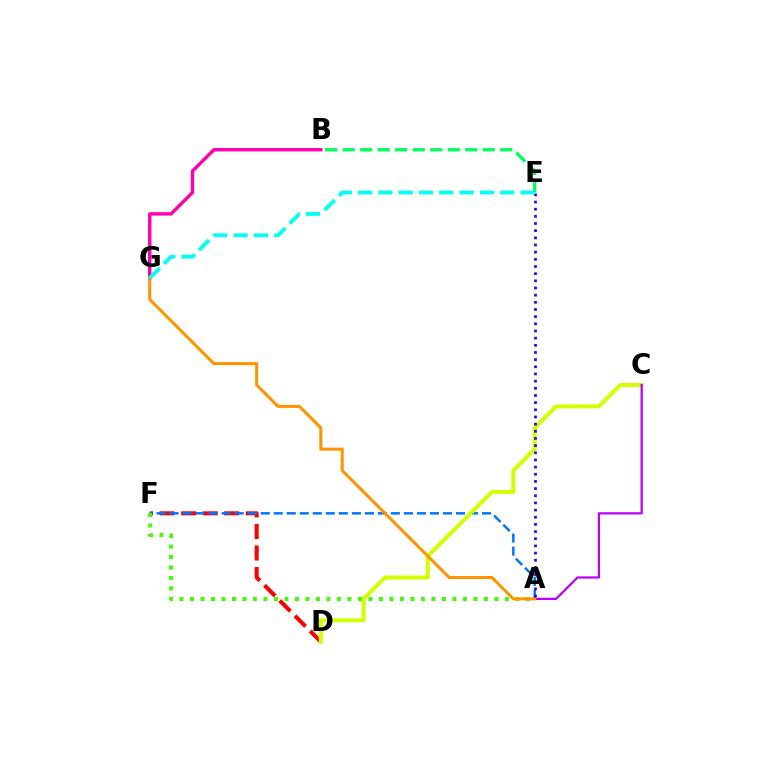{('D', 'F'): [{'color': '#ff0000', 'line_style': 'dashed', 'thickness': 2.93}], ('B', 'E'): [{'color': '#00ff5c', 'line_style': 'dashed', 'thickness': 2.38}], ('A', 'F'): [{'color': '#0074ff', 'line_style': 'dashed', 'thickness': 1.77}, {'color': '#3dff00', 'line_style': 'dotted', 'thickness': 2.85}], ('C', 'D'): [{'color': '#d1ff00', 'line_style': 'solid', 'thickness': 2.89}], ('B', 'G'): [{'color': '#ff00ac', 'line_style': 'solid', 'thickness': 2.45}], ('A', 'C'): [{'color': '#b900ff', 'line_style': 'solid', 'thickness': 1.61}], ('A', 'G'): [{'color': '#ff9400', 'line_style': 'solid', 'thickness': 2.19}], ('A', 'E'): [{'color': '#2500ff', 'line_style': 'dotted', 'thickness': 1.95}], ('E', 'G'): [{'color': '#00fff6', 'line_style': 'dashed', 'thickness': 2.76}]}